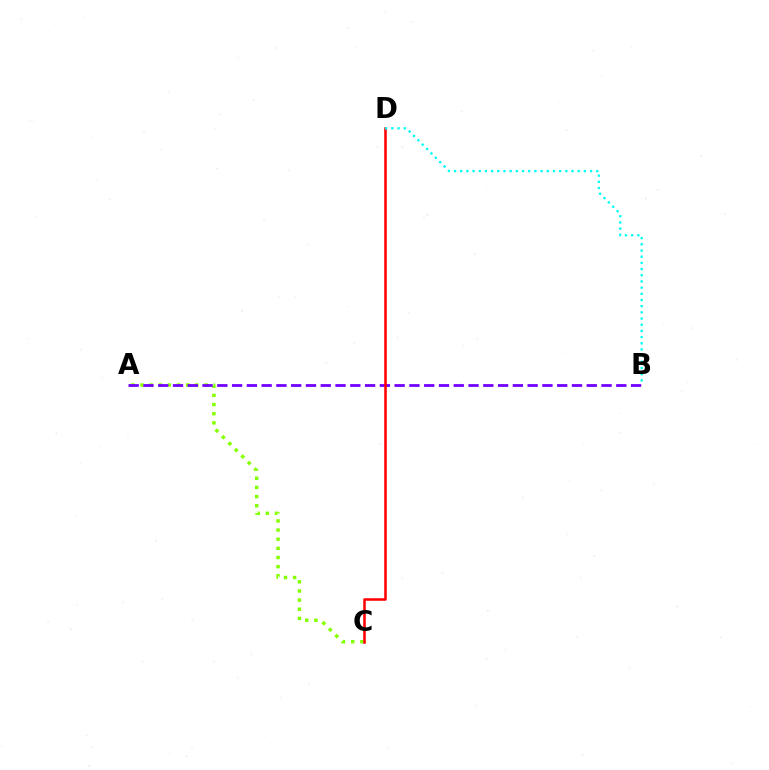{('A', 'C'): [{'color': '#84ff00', 'line_style': 'dotted', 'thickness': 2.48}], ('A', 'B'): [{'color': '#7200ff', 'line_style': 'dashed', 'thickness': 2.01}], ('C', 'D'): [{'color': '#ff0000', 'line_style': 'solid', 'thickness': 1.83}], ('B', 'D'): [{'color': '#00fff6', 'line_style': 'dotted', 'thickness': 1.68}]}